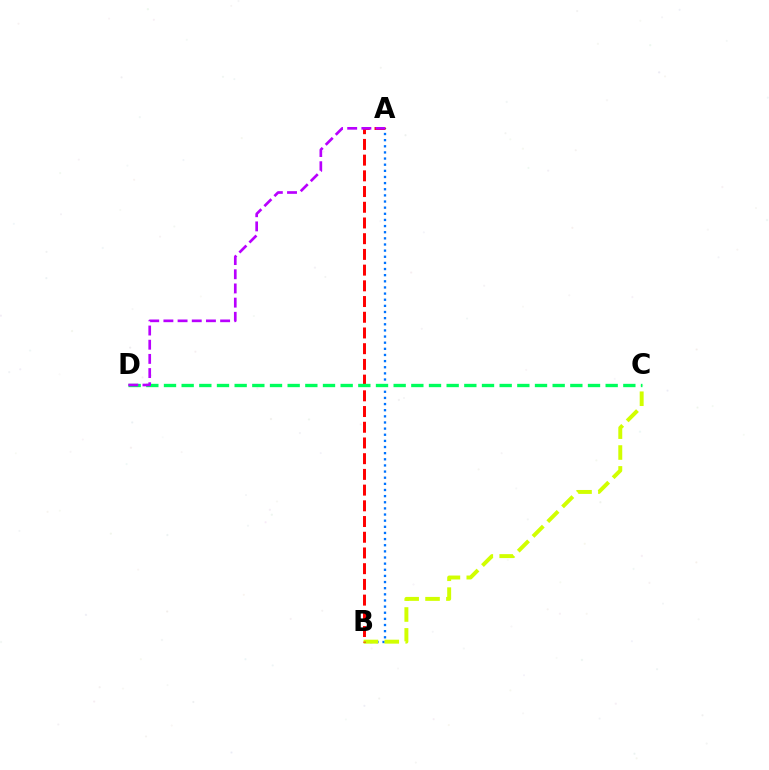{('A', 'B'): [{'color': '#0074ff', 'line_style': 'dotted', 'thickness': 1.67}, {'color': '#ff0000', 'line_style': 'dashed', 'thickness': 2.13}], ('B', 'C'): [{'color': '#d1ff00', 'line_style': 'dashed', 'thickness': 2.84}], ('C', 'D'): [{'color': '#00ff5c', 'line_style': 'dashed', 'thickness': 2.4}], ('A', 'D'): [{'color': '#b900ff', 'line_style': 'dashed', 'thickness': 1.93}]}